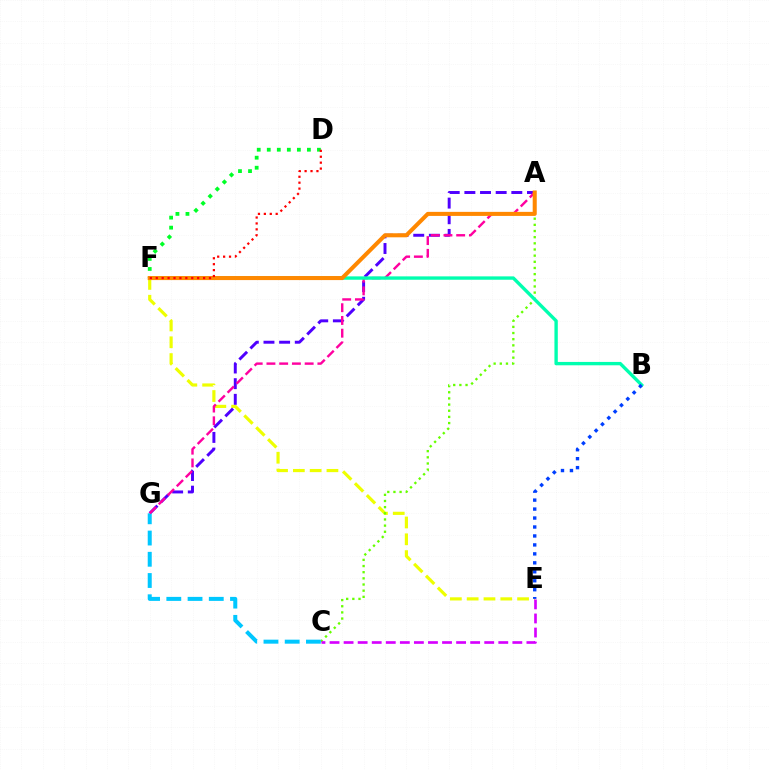{('E', 'F'): [{'color': '#eeff00', 'line_style': 'dashed', 'thickness': 2.28}], ('A', 'C'): [{'color': '#66ff00', 'line_style': 'dotted', 'thickness': 1.67}], ('A', 'G'): [{'color': '#4f00ff', 'line_style': 'dashed', 'thickness': 2.13}, {'color': '#ff00a0', 'line_style': 'dashed', 'thickness': 1.73}], ('C', 'G'): [{'color': '#00c7ff', 'line_style': 'dashed', 'thickness': 2.88}], ('C', 'E'): [{'color': '#d600ff', 'line_style': 'dashed', 'thickness': 1.91}], ('B', 'F'): [{'color': '#00ffaf', 'line_style': 'solid', 'thickness': 2.42}], ('D', 'F'): [{'color': '#00ff27', 'line_style': 'dotted', 'thickness': 2.73}, {'color': '#ff0000', 'line_style': 'dotted', 'thickness': 1.61}], ('A', 'F'): [{'color': '#ff8800', 'line_style': 'solid', 'thickness': 2.92}], ('B', 'E'): [{'color': '#003fff', 'line_style': 'dotted', 'thickness': 2.43}]}